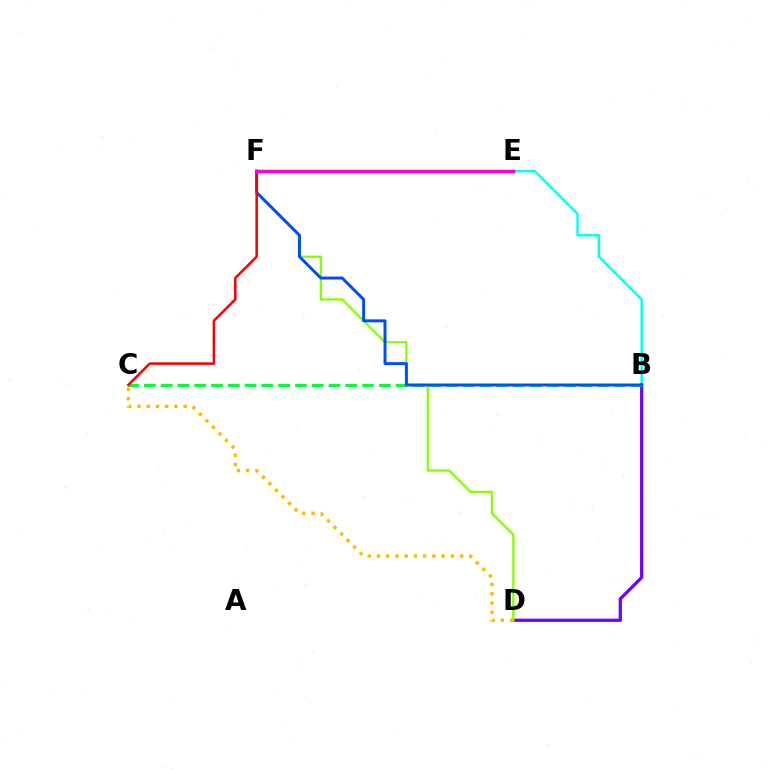{('B', 'E'): [{'color': '#00fff6', 'line_style': 'solid', 'thickness': 1.76}], ('B', 'D'): [{'color': '#7200ff', 'line_style': 'solid', 'thickness': 2.33}], ('D', 'F'): [{'color': '#84ff00', 'line_style': 'solid', 'thickness': 1.66}], ('B', 'C'): [{'color': '#00ff39', 'line_style': 'dashed', 'thickness': 2.28}], ('B', 'F'): [{'color': '#004bff', 'line_style': 'solid', 'thickness': 2.11}], ('C', 'F'): [{'color': '#ff0000', 'line_style': 'solid', 'thickness': 1.84}], ('E', 'F'): [{'color': '#ff00cf', 'line_style': 'solid', 'thickness': 2.5}], ('C', 'D'): [{'color': '#ffbd00', 'line_style': 'dotted', 'thickness': 2.51}]}